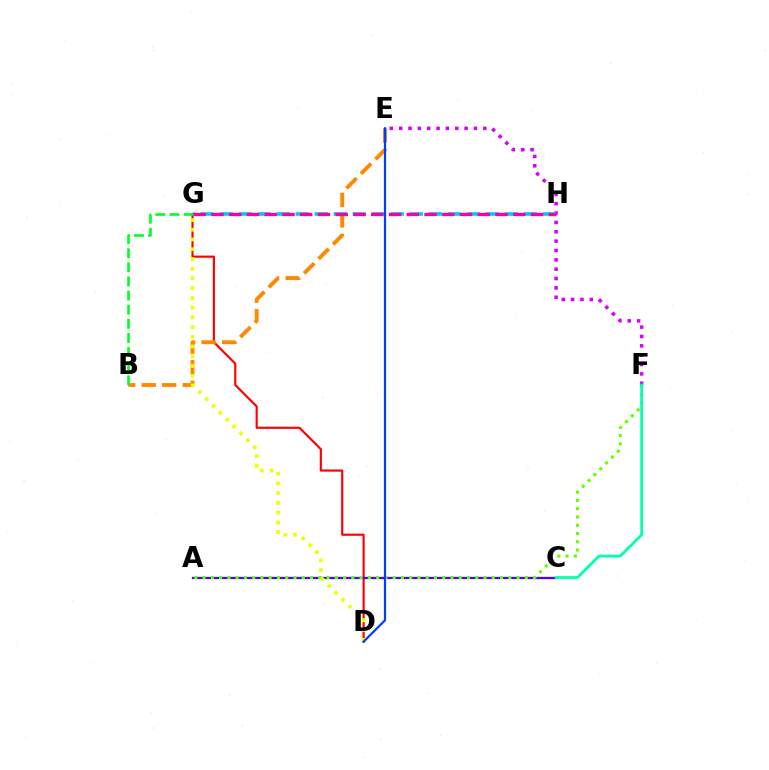{('D', 'G'): [{'color': '#ff0000', 'line_style': 'solid', 'thickness': 1.55}, {'color': '#eeff00', 'line_style': 'dotted', 'thickness': 2.64}], ('A', 'C'): [{'color': '#4f00ff', 'line_style': 'solid', 'thickness': 1.65}], ('A', 'F'): [{'color': '#66ff00', 'line_style': 'dotted', 'thickness': 2.25}], ('B', 'E'): [{'color': '#ff8800', 'line_style': 'dashed', 'thickness': 2.79}], ('E', 'F'): [{'color': '#d600ff', 'line_style': 'dotted', 'thickness': 2.54}], ('G', 'H'): [{'color': '#00c7ff', 'line_style': 'dashed', 'thickness': 2.58}, {'color': '#ff00a0', 'line_style': 'dashed', 'thickness': 2.41}], ('B', 'G'): [{'color': '#00ff27', 'line_style': 'dashed', 'thickness': 1.92}], ('C', 'F'): [{'color': '#00ffaf', 'line_style': 'solid', 'thickness': 1.99}], ('D', 'E'): [{'color': '#003fff', 'line_style': 'solid', 'thickness': 1.6}]}